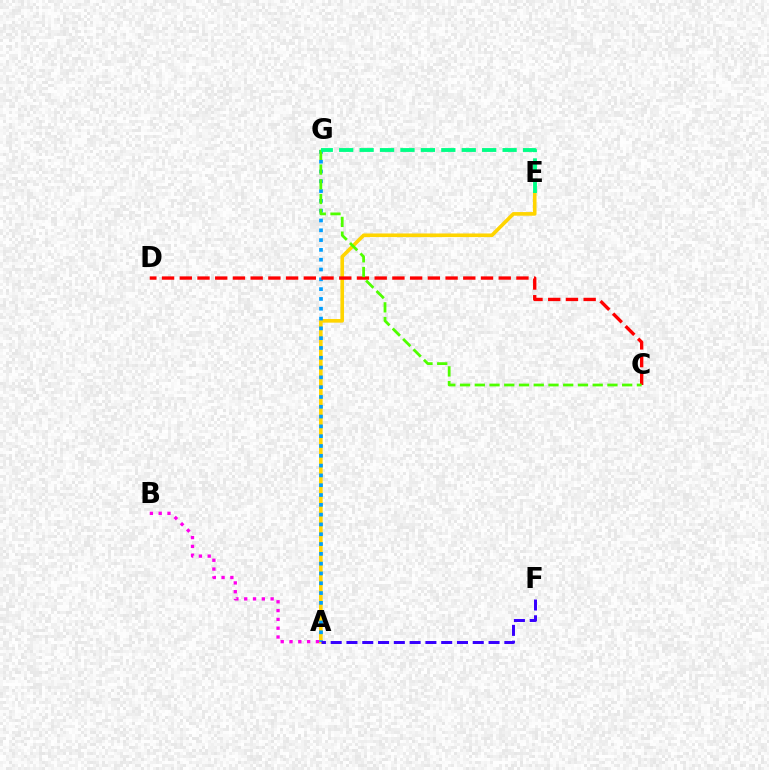{('A', 'E'): [{'color': '#ffd500', 'line_style': 'solid', 'thickness': 2.61}], ('A', 'G'): [{'color': '#009eff', 'line_style': 'dotted', 'thickness': 2.66}], ('C', 'D'): [{'color': '#ff0000', 'line_style': 'dashed', 'thickness': 2.41}], ('A', 'F'): [{'color': '#3700ff', 'line_style': 'dashed', 'thickness': 2.14}], ('C', 'G'): [{'color': '#4fff00', 'line_style': 'dashed', 'thickness': 2.0}], ('E', 'G'): [{'color': '#00ff86', 'line_style': 'dashed', 'thickness': 2.77}], ('A', 'B'): [{'color': '#ff00ed', 'line_style': 'dotted', 'thickness': 2.39}]}